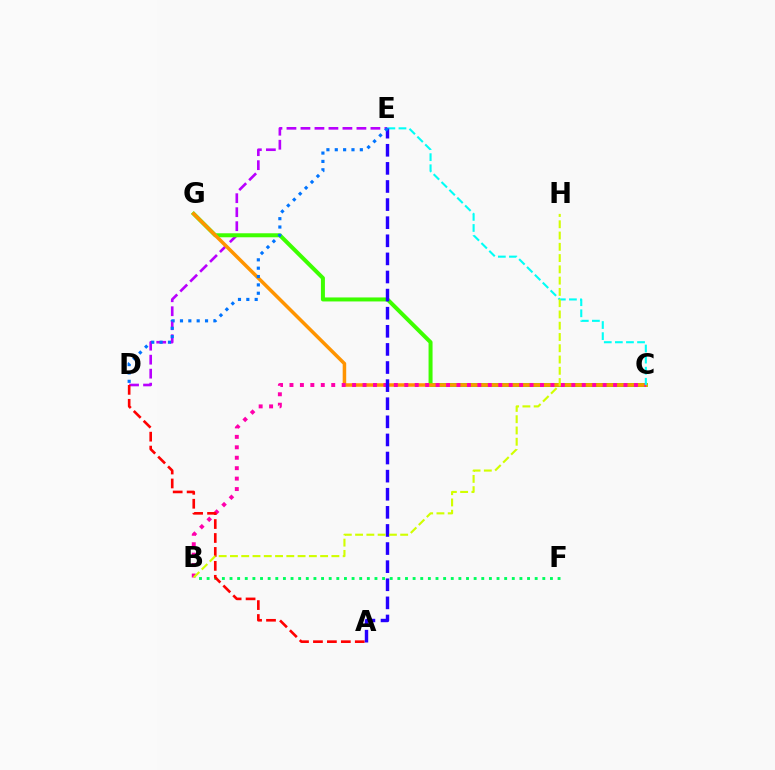{('D', 'E'): [{'color': '#b900ff', 'line_style': 'dashed', 'thickness': 1.9}, {'color': '#0074ff', 'line_style': 'dotted', 'thickness': 2.27}], ('C', 'G'): [{'color': '#3dff00', 'line_style': 'solid', 'thickness': 2.88}, {'color': '#ff9400', 'line_style': 'solid', 'thickness': 2.54}], ('B', 'C'): [{'color': '#ff00ac', 'line_style': 'dotted', 'thickness': 2.84}], ('B', 'F'): [{'color': '#00ff5c', 'line_style': 'dotted', 'thickness': 2.07}], ('A', 'D'): [{'color': '#ff0000', 'line_style': 'dashed', 'thickness': 1.89}], ('C', 'E'): [{'color': '#00fff6', 'line_style': 'dashed', 'thickness': 1.51}], ('A', 'E'): [{'color': '#2500ff', 'line_style': 'dashed', 'thickness': 2.46}], ('B', 'H'): [{'color': '#d1ff00', 'line_style': 'dashed', 'thickness': 1.53}]}